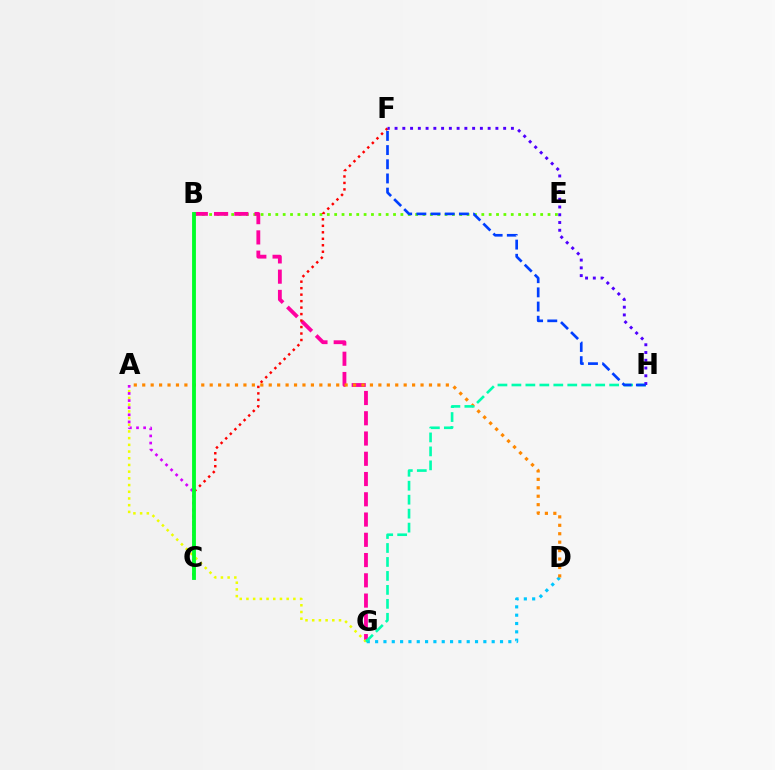{('B', 'E'): [{'color': '#66ff00', 'line_style': 'dotted', 'thickness': 2.0}], ('D', 'G'): [{'color': '#00c7ff', 'line_style': 'dotted', 'thickness': 2.26}], ('B', 'G'): [{'color': '#ff00a0', 'line_style': 'dashed', 'thickness': 2.75}], ('A', 'G'): [{'color': '#eeff00', 'line_style': 'dotted', 'thickness': 1.82}], ('A', 'C'): [{'color': '#d600ff', 'line_style': 'dotted', 'thickness': 1.93}], ('C', 'F'): [{'color': '#ff0000', 'line_style': 'dotted', 'thickness': 1.76}], ('A', 'D'): [{'color': '#ff8800', 'line_style': 'dotted', 'thickness': 2.29}], ('B', 'C'): [{'color': '#00ff27', 'line_style': 'solid', 'thickness': 2.76}], ('G', 'H'): [{'color': '#00ffaf', 'line_style': 'dashed', 'thickness': 1.9}], ('F', 'H'): [{'color': '#4f00ff', 'line_style': 'dotted', 'thickness': 2.11}, {'color': '#003fff', 'line_style': 'dashed', 'thickness': 1.93}]}